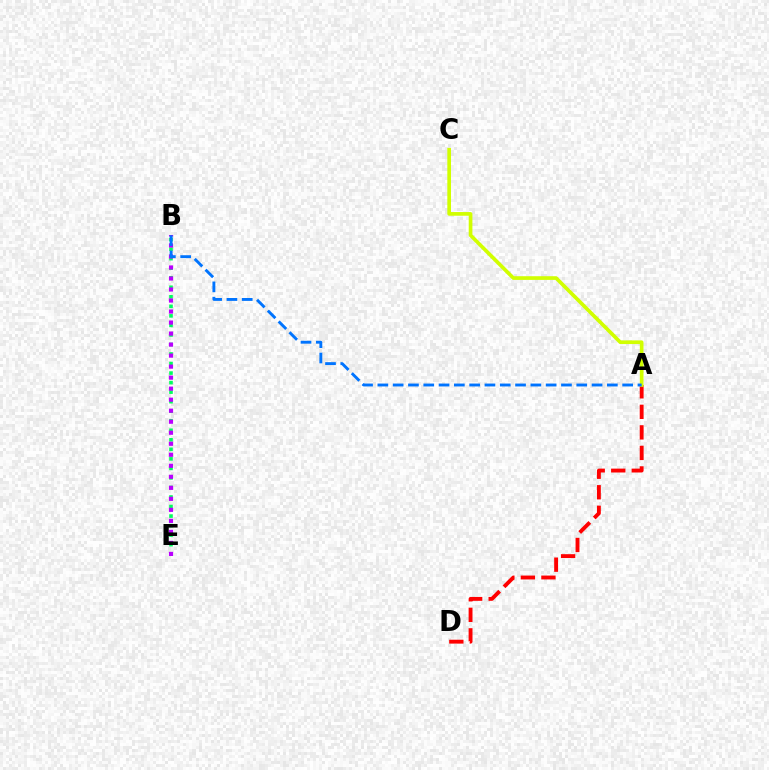{('B', 'E'): [{'color': '#00ff5c', 'line_style': 'dotted', 'thickness': 2.59}, {'color': '#b900ff', 'line_style': 'dotted', 'thickness': 2.99}], ('A', 'D'): [{'color': '#ff0000', 'line_style': 'dashed', 'thickness': 2.79}], ('A', 'C'): [{'color': '#d1ff00', 'line_style': 'solid', 'thickness': 2.65}], ('A', 'B'): [{'color': '#0074ff', 'line_style': 'dashed', 'thickness': 2.08}]}